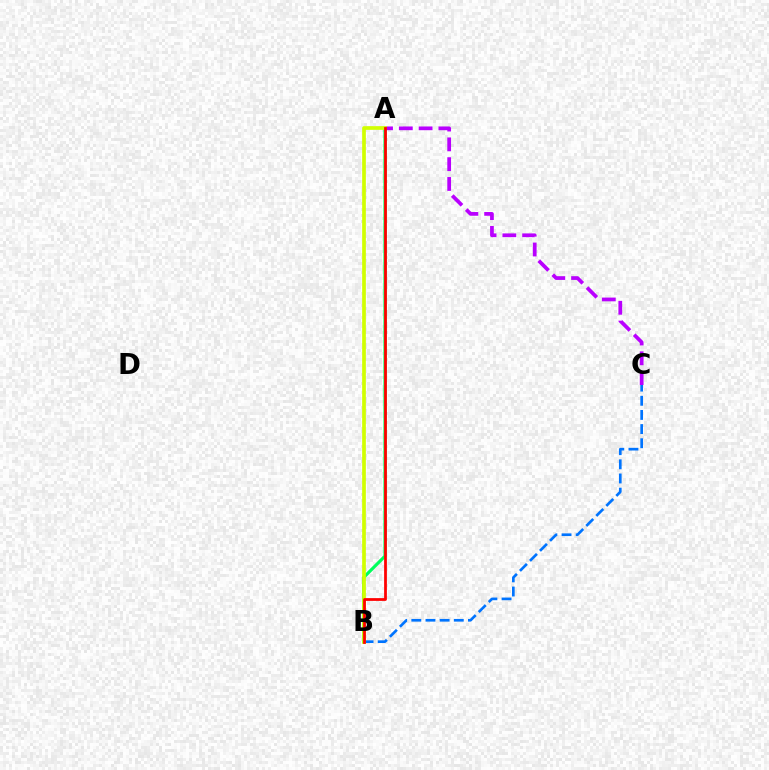{('A', 'B'): [{'color': '#00ff5c', 'line_style': 'solid', 'thickness': 2.26}, {'color': '#d1ff00', 'line_style': 'solid', 'thickness': 2.66}, {'color': '#ff0000', 'line_style': 'solid', 'thickness': 1.99}], ('A', 'C'): [{'color': '#b900ff', 'line_style': 'dashed', 'thickness': 2.69}], ('B', 'C'): [{'color': '#0074ff', 'line_style': 'dashed', 'thickness': 1.92}]}